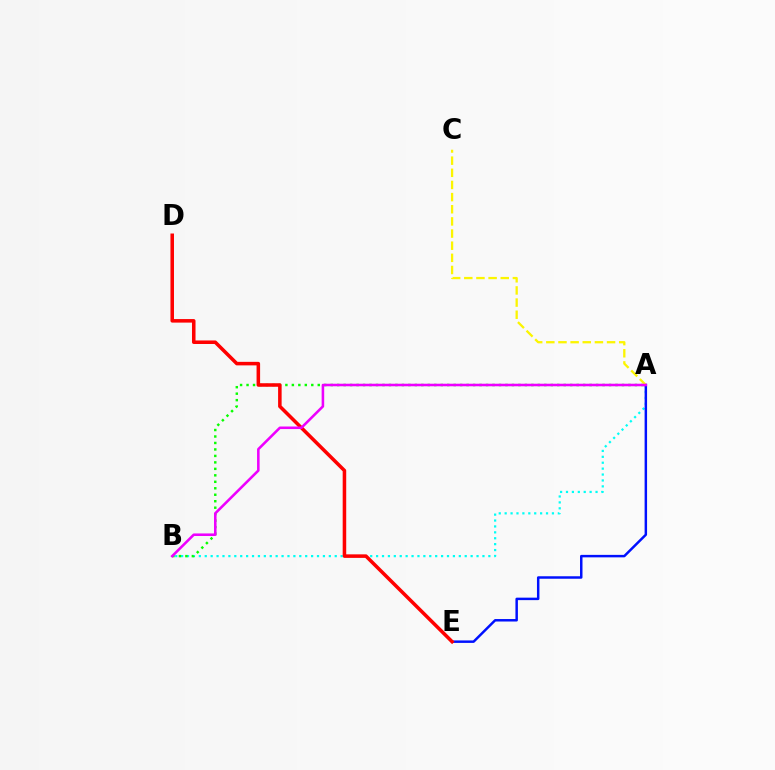{('A', 'B'): [{'color': '#00fff6', 'line_style': 'dotted', 'thickness': 1.61}, {'color': '#08ff00', 'line_style': 'dotted', 'thickness': 1.76}, {'color': '#ee00ff', 'line_style': 'solid', 'thickness': 1.84}], ('A', 'E'): [{'color': '#0010ff', 'line_style': 'solid', 'thickness': 1.78}], ('D', 'E'): [{'color': '#ff0000', 'line_style': 'solid', 'thickness': 2.54}], ('A', 'C'): [{'color': '#fcf500', 'line_style': 'dashed', 'thickness': 1.65}]}